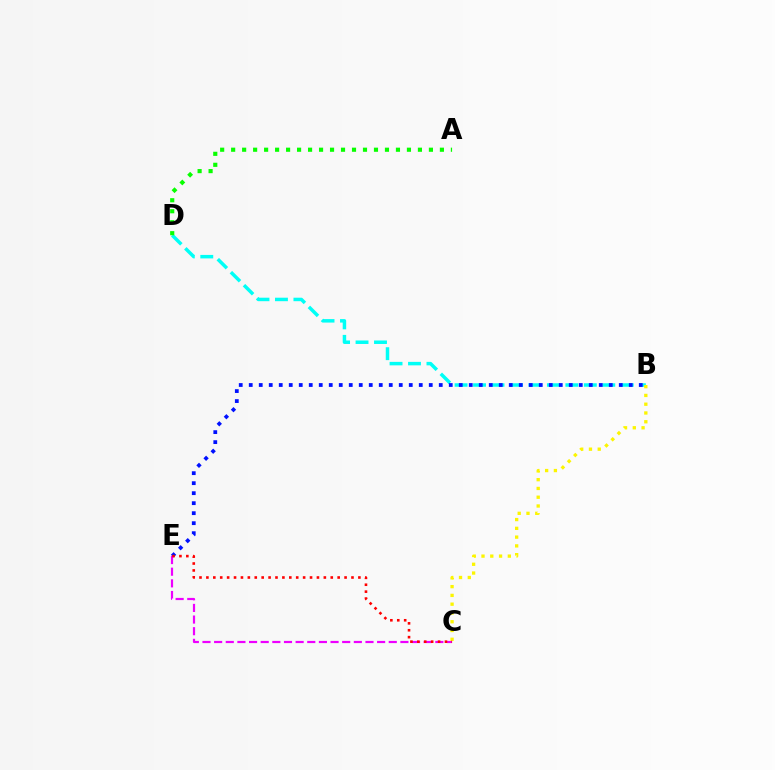{('B', 'D'): [{'color': '#00fff6', 'line_style': 'dashed', 'thickness': 2.51}], ('B', 'E'): [{'color': '#0010ff', 'line_style': 'dotted', 'thickness': 2.72}], ('C', 'E'): [{'color': '#ee00ff', 'line_style': 'dashed', 'thickness': 1.58}, {'color': '#ff0000', 'line_style': 'dotted', 'thickness': 1.88}], ('B', 'C'): [{'color': '#fcf500', 'line_style': 'dotted', 'thickness': 2.38}], ('A', 'D'): [{'color': '#08ff00', 'line_style': 'dotted', 'thickness': 2.99}]}